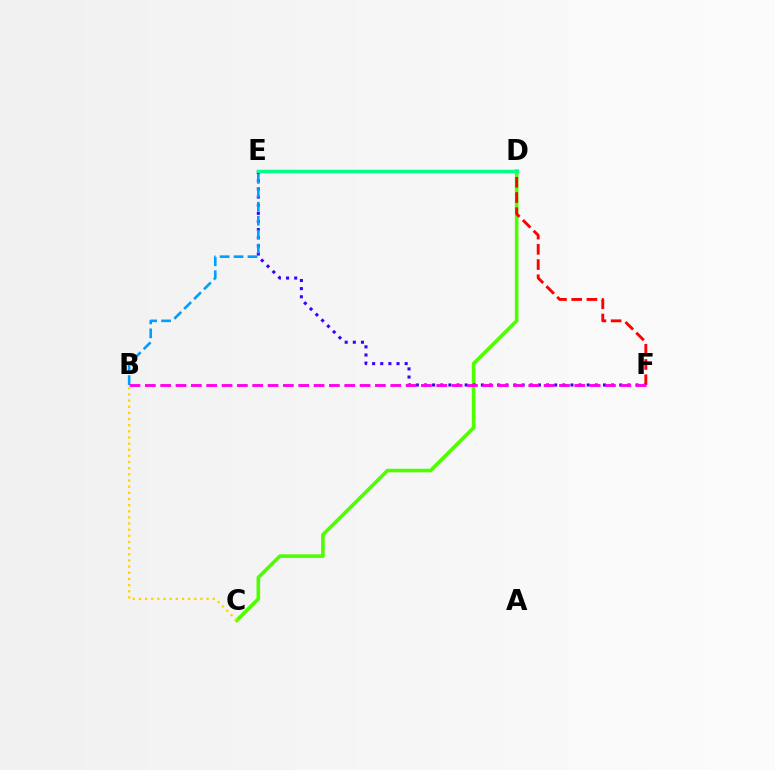{('C', 'D'): [{'color': '#4fff00', 'line_style': 'solid', 'thickness': 2.6}], ('E', 'F'): [{'color': '#3700ff', 'line_style': 'dotted', 'thickness': 2.21}], ('D', 'F'): [{'color': '#ff0000', 'line_style': 'dashed', 'thickness': 2.07}], ('B', 'C'): [{'color': '#ffd500', 'line_style': 'dotted', 'thickness': 1.67}], ('B', 'E'): [{'color': '#009eff', 'line_style': 'dashed', 'thickness': 1.89}], ('D', 'E'): [{'color': '#00ff86', 'line_style': 'solid', 'thickness': 2.52}], ('B', 'F'): [{'color': '#ff00ed', 'line_style': 'dashed', 'thickness': 2.08}]}